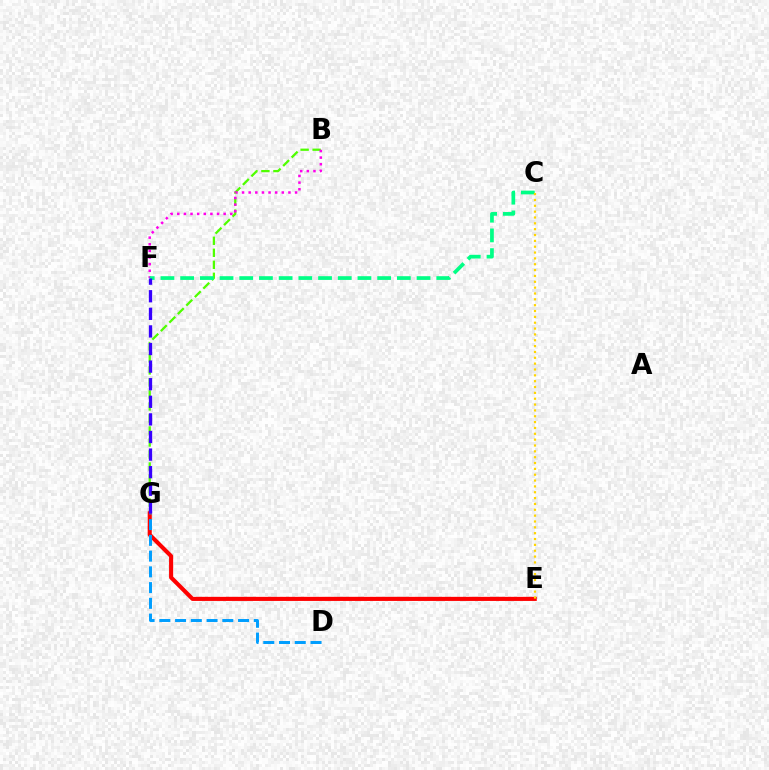{('B', 'G'): [{'color': '#4fff00', 'line_style': 'dashed', 'thickness': 1.63}], ('B', 'F'): [{'color': '#ff00ed', 'line_style': 'dotted', 'thickness': 1.8}], ('C', 'F'): [{'color': '#00ff86', 'line_style': 'dashed', 'thickness': 2.68}], ('E', 'G'): [{'color': '#ff0000', 'line_style': 'solid', 'thickness': 2.95}], ('D', 'G'): [{'color': '#009eff', 'line_style': 'dashed', 'thickness': 2.14}], ('F', 'G'): [{'color': '#3700ff', 'line_style': 'dashed', 'thickness': 2.39}], ('C', 'E'): [{'color': '#ffd500', 'line_style': 'dotted', 'thickness': 1.59}]}